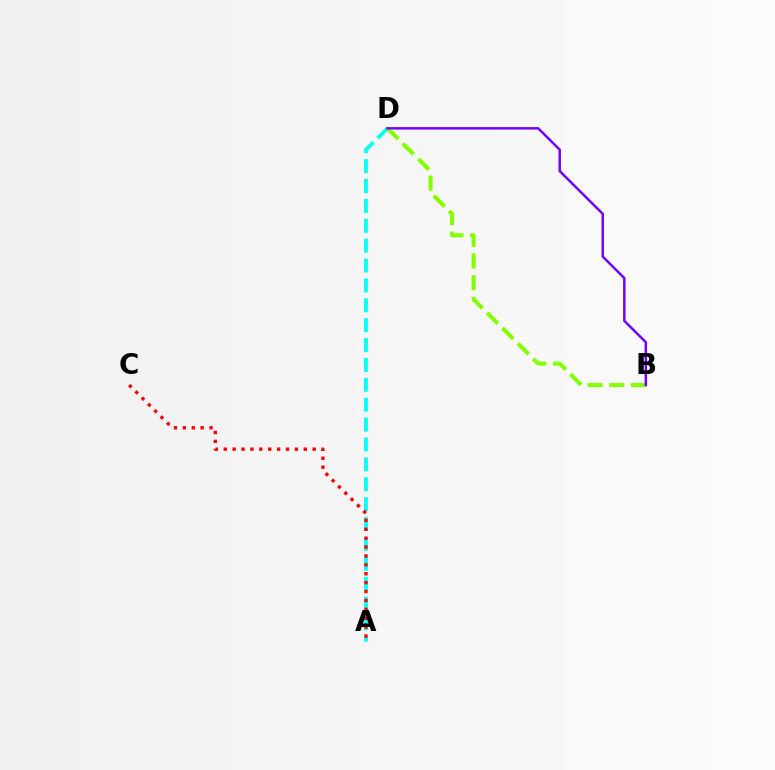{('A', 'D'): [{'color': '#00fff6', 'line_style': 'dashed', 'thickness': 2.7}], ('B', 'D'): [{'color': '#84ff00', 'line_style': 'dashed', 'thickness': 2.95}, {'color': '#7200ff', 'line_style': 'solid', 'thickness': 1.78}], ('A', 'C'): [{'color': '#ff0000', 'line_style': 'dotted', 'thickness': 2.42}]}